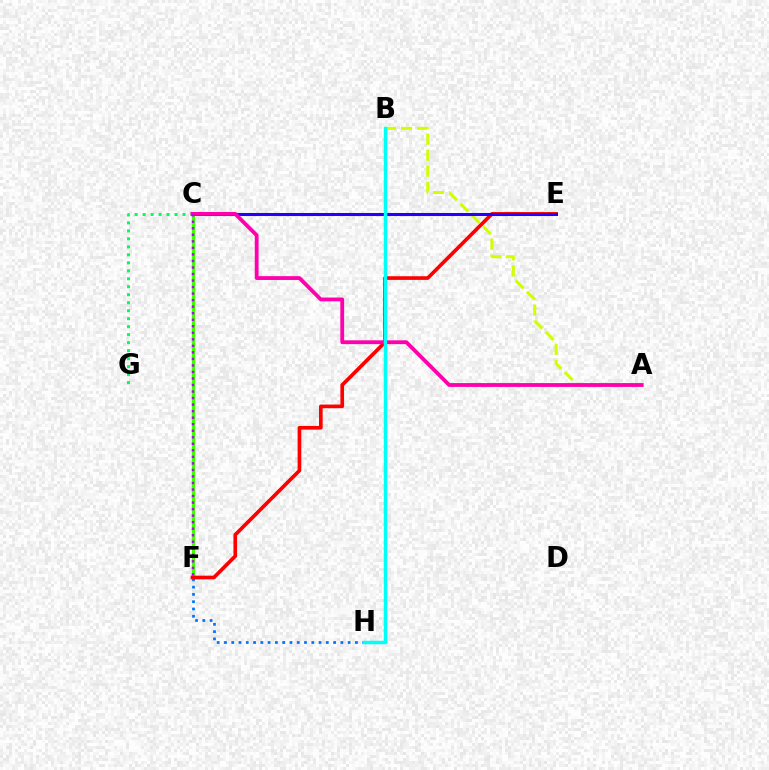{('C', 'G'): [{'color': '#00ff5c', 'line_style': 'dotted', 'thickness': 2.17}], ('C', 'F'): [{'color': '#ff9400', 'line_style': 'dashed', 'thickness': 2.14}, {'color': '#3dff00', 'line_style': 'solid', 'thickness': 2.36}, {'color': '#b900ff', 'line_style': 'dotted', 'thickness': 1.77}], ('A', 'B'): [{'color': '#d1ff00', 'line_style': 'dashed', 'thickness': 2.18}], ('F', 'H'): [{'color': '#0074ff', 'line_style': 'dotted', 'thickness': 1.98}], ('E', 'F'): [{'color': '#ff0000', 'line_style': 'solid', 'thickness': 2.64}], ('C', 'E'): [{'color': '#2500ff', 'line_style': 'solid', 'thickness': 2.19}], ('A', 'C'): [{'color': '#ff00ac', 'line_style': 'solid', 'thickness': 2.75}], ('B', 'H'): [{'color': '#00fff6', 'line_style': 'solid', 'thickness': 2.5}]}